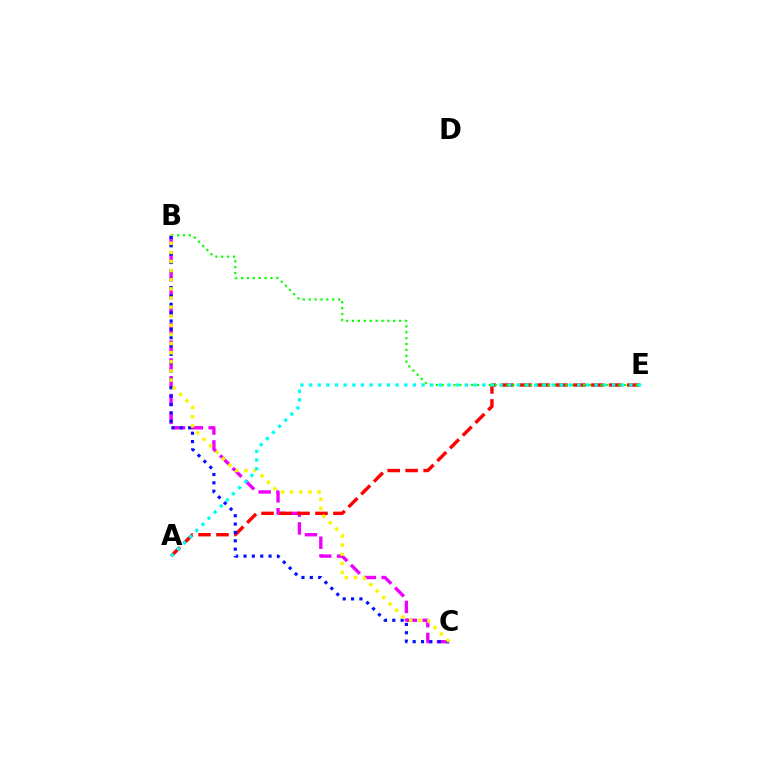{('B', 'C'): [{'color': '#ee00ff', 'line_style': 'dashed', 'thickness': 2.42}, {'color': '#0010ff', 'line_style': 'dotted', 'thickness': 2.27}, {'color': '#fcf500', 'line_style': 'dotted', 'thickness': 2.48}], ('A', 'E'): [{'color': '#ff0000', 'line_style': 'dashed', 'thickness': 2.44}, {'color': '#00fff6', 'line_style': 'dotted', 'thickness': 2.35}], ('B', 'E'): [{'color': '#08ff00', 'line_style': 'dotted', 'thickness': 1.6}]}